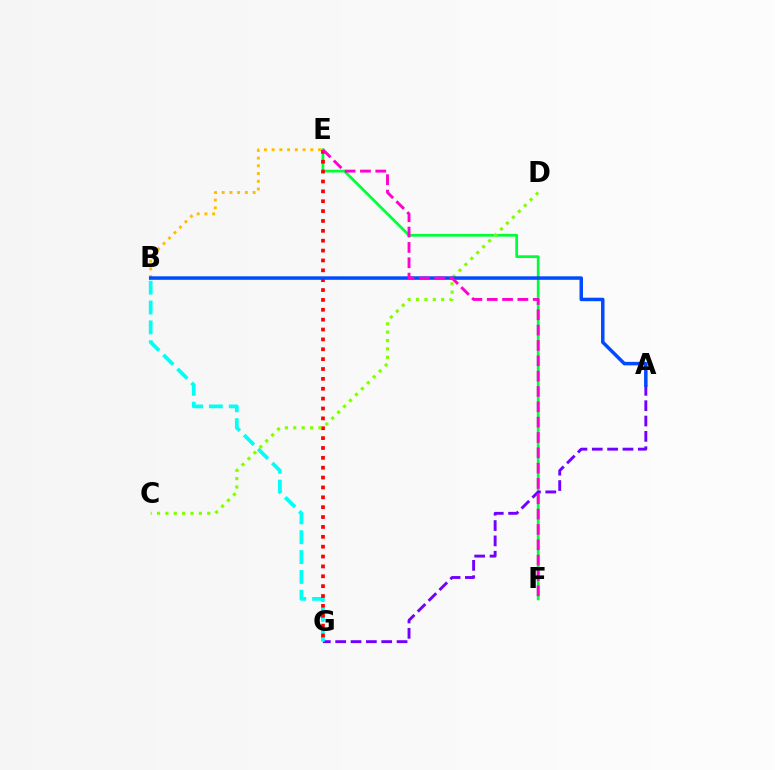{('E', 'F'): [{'color': '#00ff39', 'line_style': 'solid', 'thickness': 1.98}, {'color': '#ff00cf', 'line_style': 'dashed', 'thickness': 2.08}], ('A', 'G'): [{'color': '#7200ff', 'line_style': 'dashed', 'thickness': 2.08}], ('B', 'G'): [{'color': '#00fff6', 'line_style': 'dashed', 'thickness': 2.7}], ('E', 'G'): [{'color': '#ff0000', 'line_style': 'dotted', 'thickness': 2.68}], ('C', 'D'): [{'color': '#84ff00', 'line_style': 'dotted', 'thickness': 2.27}], ('B', 'E'): [{'color': '#ffbd00', 'line_style': 'dotted', 'thickness': 2.1}], ('A', 'B'): [{'color': '#004bff', 'line_style': 'solid', 'thickness': 2.51}]}